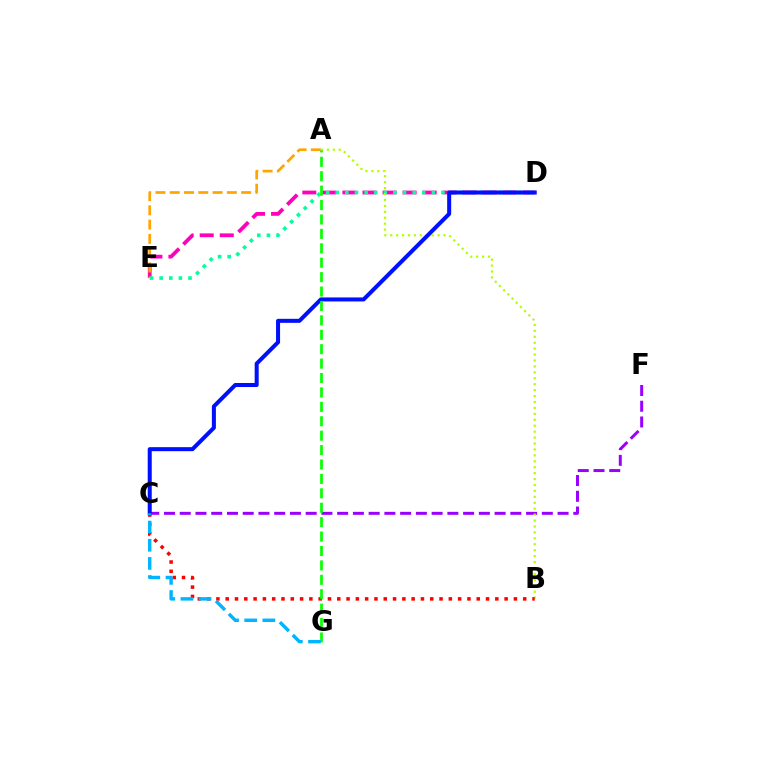{('D', 'E'): [{'color': '#ff00bd', 'line_style': 'dashed', 'thickness': 2.72}, {'color': '#00ff9d', 'line_style': 'dotted', 'thickness': 2.61}], ('C', 'F'): [{'color': '#9b00ff', 'line_style': 'dashed', 'thickness': 2.14}], ('A', 'B'): [{'color': '#b3ff00', 'line_style': 'dotted', 'thickness': 1.61}], ('B', 'C'): [{'color': '#ff0000', 'line_style': 'dotted', 'thickness': 2.53}], ('C', 'D'): [{'color': '#0010ff', 'line_style': 'solid', 'thickness': 2.9}], ('A', 'E'): [{'color': '#ffa500', 'line_style': 'dashed', 'thickness': 1.94}], ('A', 'G'): [{'color': '#08ff00', 'line_style': 'dashed', 'thickness': 1.96}], ('C', 'G'): [{'color': '#00b5ff', 'line_style': 'dashed', 'thickness': 2.47}]}